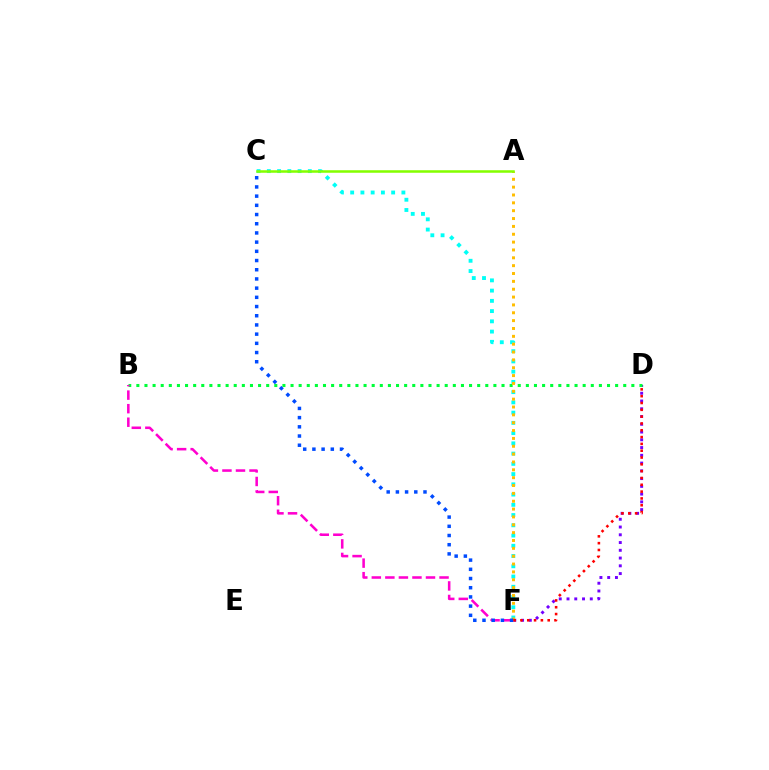{('D', 'F'): [{'color': '#7200ff', 'line_style': 'dotted', 'thickness': 2.11}, {'color': '#ff0000', 'line_style': 'dotted', 'thickness': 1.85}], ('B', 'D'): [{'color': '#00ff39', 'line_style': 'dotted', 'thickness': 2.2}], ('B', 'F'): [{'color': '#ff00cf', 'line_style': 'dashed', 'thickness': 1.84}], ('C', 'F'): [{'color': '#00fff6', 'line_style': 'dotted', 'thickness': 2.78}, {'color': '#004bff', 'line_style': 'dotted', 'thickness': 2.5}], ('A', 'F'): [{'color': '#ffbd00', 'line_style': 'dotted', 'thickness': 2.13}], ('A', 'C'): [{'color': '#84ff00', 'line_style': 'solid', 'thickness': 1.81}]}